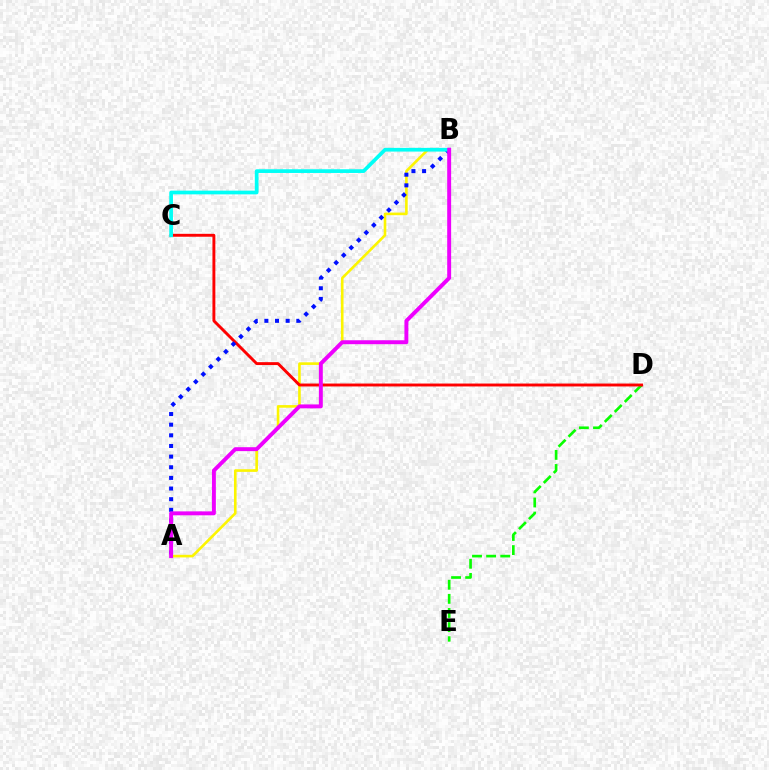{('A', 'B'): [{'color': '#fcf500', 'line_style': 'solid', 'thickness': 1.88}, {'color': '#0010ff', 'line_style': 'dotted', 'thickness': 2.89}, {'color': '#ee00ff', 'line_style': 'solid', 'thickness': 2.83}], ('D', 'E'): [{'color': '#08ff00', 'line_style': 'dashed', 'thickness': 1.92}], ('C', 'D'): [{'color': '#ff0000', 'line_style': 'solid', 'thickness': 2.09}], ('B', 'C'): [{'color': '#00fff6', 'line_style': 'solid', 'thickness': 2.67}]}